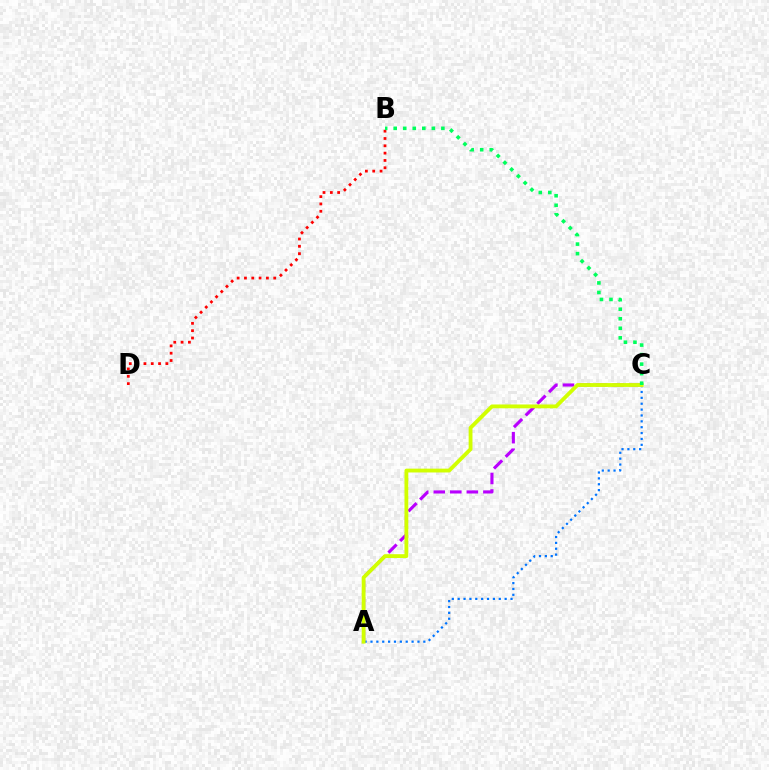{('A', 'C'): [{'color': '#b900ff', 'line_style': 'dashed', 'thickness': 2.25}, {'color': '#0074ff', 'line_style': 'dotted', 'thickness': 1.6}, {'color': '#d1ff00', 'line_style': 'solid', 'thickness': 2.76}], ('B', 'D'): [{'color': '#ff0000', 'line_style': 'dotted', 'thickness': 1.99}], ('B', 'C'): [{'color': '#00ff5c', 'line_style': 'dotted', 'thickness': 2.59}]}